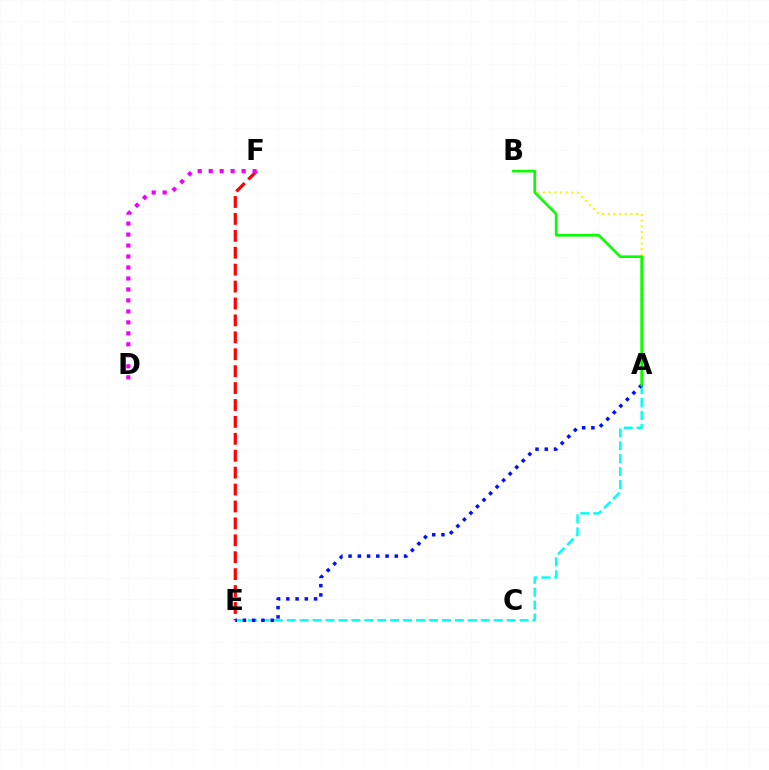{('A', 'B'): [{'color': '#fcf500', 'line_style': 'dotted', 'thickness': 1.54}, {'color': '#08ff00', 'line_style': 'solid', 'thickness': 1.91}], ('E', 'F'): [{'color': '#ff0000', 'line_style': 'dashed', 'thickness': 2.3}], ('A', 'E'): [{'color': '#00fff6', 'line_style': 'dashed', 'thickness': 1.76}, {'color': '#0010ff', 'line_style': 'dotted', 'thickness': 2.51}], ('D', 'F'): [{'color': '#ee00ff', 'line_style': 'dotted', 'thickness': 2.98}]}